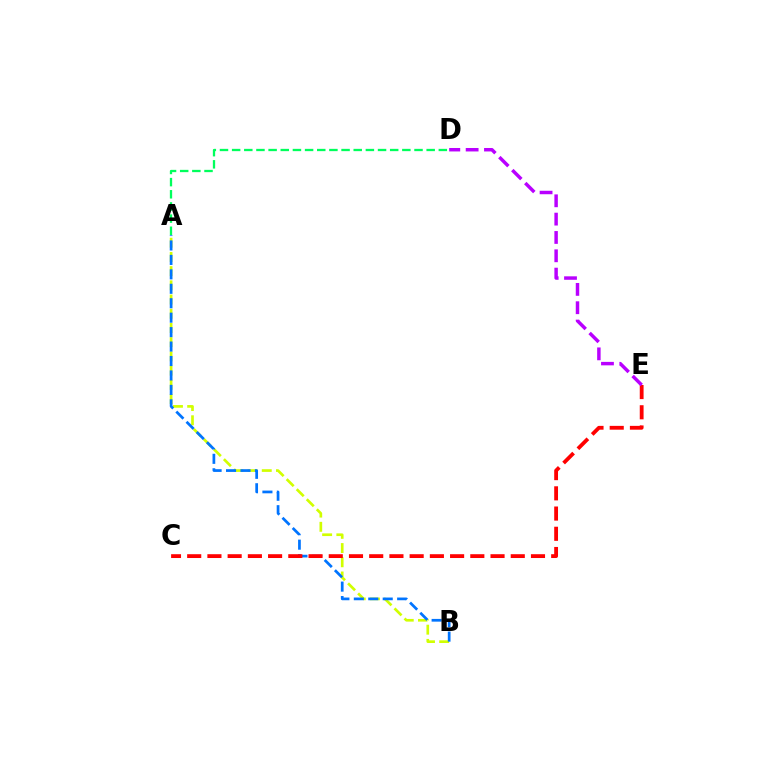{('A', 'B'): [{'color': '#d1ff00', 'line_style': 'dashed', 'thickness': 1.93}, {'color': '#0074ff', 'line_style': 'dashed', 'thickness': 1.96}], ('A', 'D'): [{'color': '#00ff5c', 'line_style': 'dashed', 'thickness': 1.65}], ('C', 'E'): [{'color': '#ff0000', 'line_style': 'dashed', 'thickness': 2.75}], ('D', 'E'): [{'color': '#b900ff', 'line_style': 'dashed', 'thickness': 2.49}]}